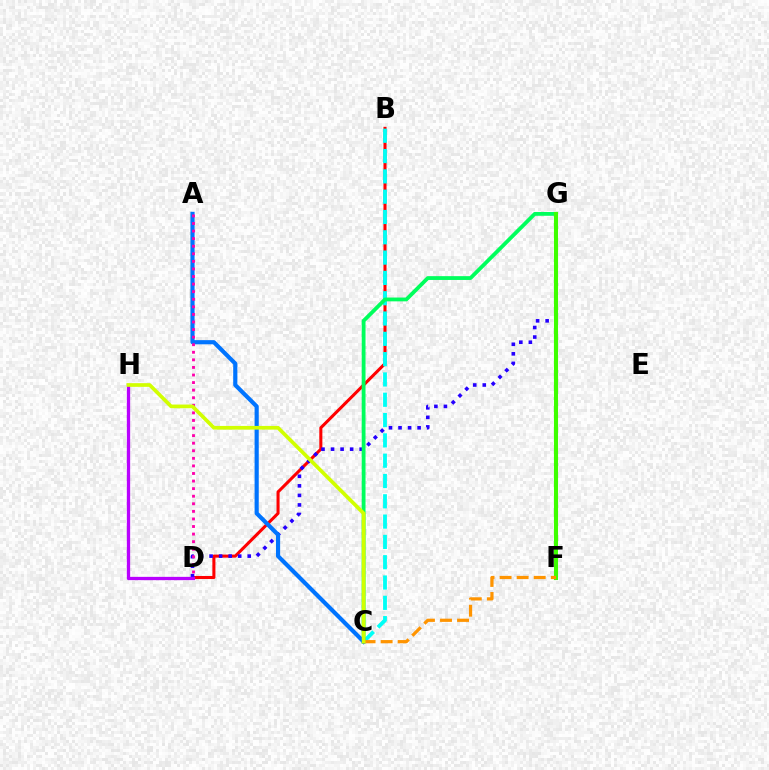{('B', 'D'): [{'color': '#ff0000', 'line_style': 'solid', 'thickness': 2.2}], ('D', 'G'): [{'color': '#2500ff', 'line_style': 'dotted', 'thickness': 2.59}], ('D', 'H'): [{'color': '#b900ff', 'line_style': 'solid', 'thickness': 2.37}], ('B', 'C'): [{'color': '#00fff6', 'line_style': 'dashed', 'thickness': 2.76}], ('C', 'G'): [{'color': '#00ff5c', 'line_style': 'solid', 'thickness': 2.74}], ('A', 'C'): [{'color': '#0074ff', 'line_style': 'solid', 'thickness': 2.99}], ('F', 'G'): [{'color': '#3dff00', 'line_style': 'solid', 'thickness': 2.95}], ('A', 'D'): [{'color': '#ff00ac', 'line_style': 'dotted', 'thickness': 2.06}], ('C', 'F'): [{'color': '#ff9400', 'line_style': 'dashed', 'thickness': 2.32}], ('C', 'H'): [{'color': '#d1ff00', 'line_style': 'solid', 'thickness': 2.65}]}